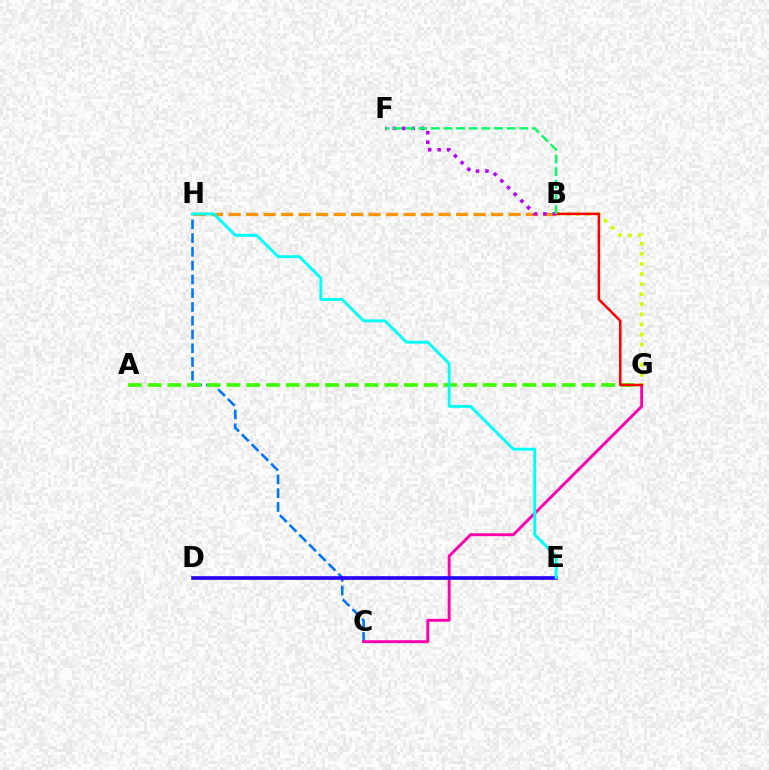{('C', 'H'): [{'color': '#0074ff', 'line_style': 'dashed', 'thickness': 1.87}], ('A', 'G'): [{'color': '#3dff00', 'line_style': 'dashed', 'thickness': 2.68}], ('B', 'H'): [{'color': '#ff9400', 'line_style': 'dashed', 'thickness': 2.38}], ('C', 'G'): [{'color': '#ff00ac', 'line_style': 'solid', 'thickness': 2.09}], ('D', 'E'): [{'color': '#2500ff', 'line_style': 'solid', 'thickness': 2.62}], ('B', 'G'): [{'color': '#d1ff00', 'line_style': 'dotted', 'thickness': 2.74}, {'color': '#ff0000', 'line_style': 'solid', 'thickness': 1.82}], ('B', 'F'): [{'color': '#b900ff', 'line_style': 'dotted', 'thickness': 2.57}, {'color': '#00ff5c', 'line_style': 'dashed', 'thickness': 1.72}], ('E', 'H'): [{'color': '#00fff6', 'line_style': 'solid', 'thickness': 2.08}]}